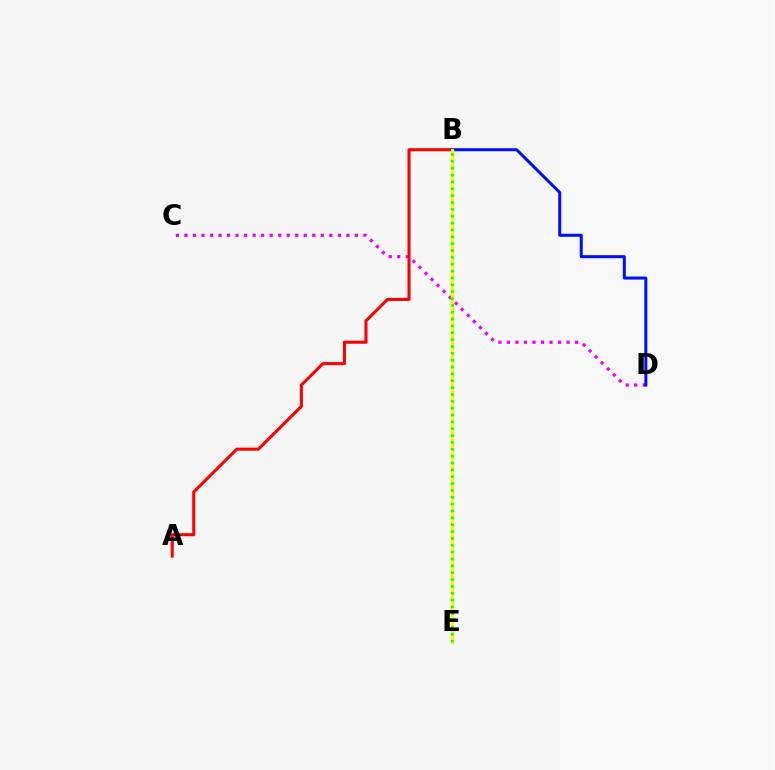{('B', 'E'): [{'color': '#00fff6', 'line_style': 'dashed', 'thickness': 2.31}, {'color': '#fcf500', 'line_style': 'solid', 'thickness': 2.32}, {'color': '#08ff00', 'line_style': 'dotted', 'thickness': 1.86}], ('C', 'D'): [{'color': '#ee00ff', 'line_style': 'dotted', 'thickness': 2.32}], ('A', 'B'): [{'color': '#ff0000', 'line_style': 'solid', 'thickness': 2.2}], ('B', 'D'): [{'color': '#0010ff', 'line_style': 'solid', 'thickness': 2.18}]}